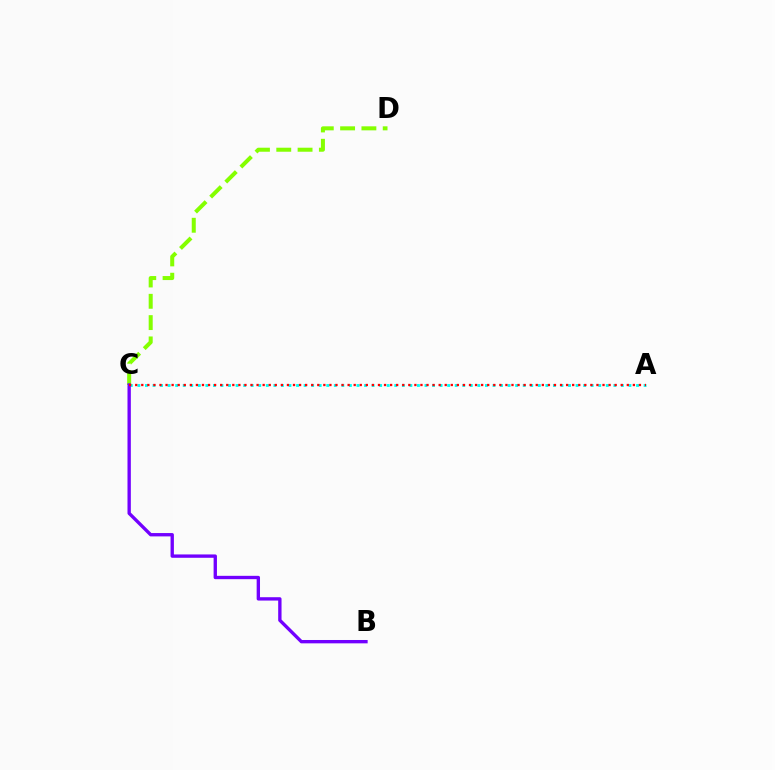{('A', 'C'): [{'color': '#00fff6', 'line_style': 'dotted', 'thickness': 2.05}, {'color': '#ff0000', 'line_style': 'dotted', 'thickness': 1.65}], ('C', 'D'): [{'color': '#84ff00', 'line_style': 'dashed', 'thickness': 2.89}], ('B', 'C'): [{'color': '#7200ff', 'line_style': 'solid', 'thickness': 2.41}]}